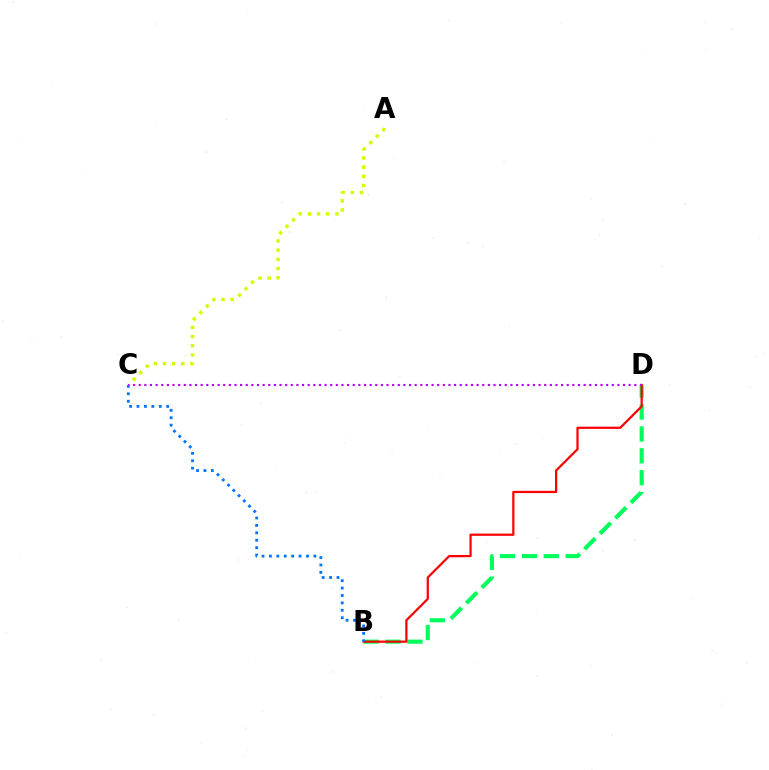{('B', 'D'): [{'color': '#00ff5c', 'line_style': 'dashed', 'thickness': 2.97}, {'color': '#ff0000', 'line_style': 'solid', 'thickness': 1.6}], ('B', 'C'): [{'color': '#0074ff', 'line_style': 'dotted', 'thickness': 2.01}], ('A', 'C'): [{'color': '#d1ff00', 'line_style': 'dotted', 'thickness': 2.49}], ('C', 'D'): [{'color': '#b900ff', 'line_style': 'dotted', 'thickness': 1.53}]}